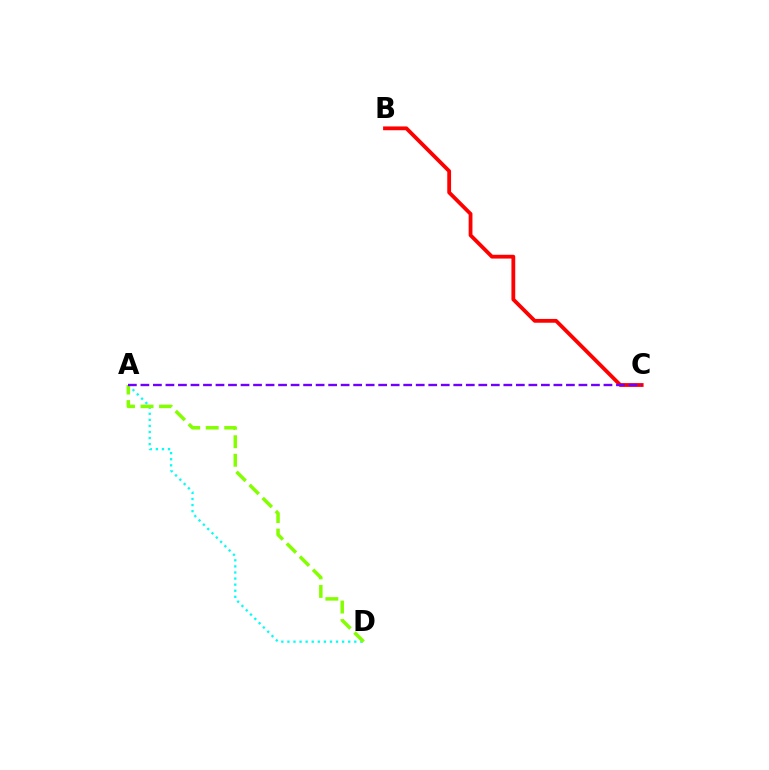{('B', 'C'): [{'color': '#ff0000', 'line_style': 'solid', 'thickness': 2.73}], ('A', 'D'): [{'color': '#00fff6', 'line_style': 'dotted', 'thickness': 1.65}, {'color': '#84ff00', 'line_style': 'dashed', 'thickness': 2.51}], ('A', 'C'): [{'color': '#7200ff', 'line_style': 'dashed', 'thickness': 1.7}]}